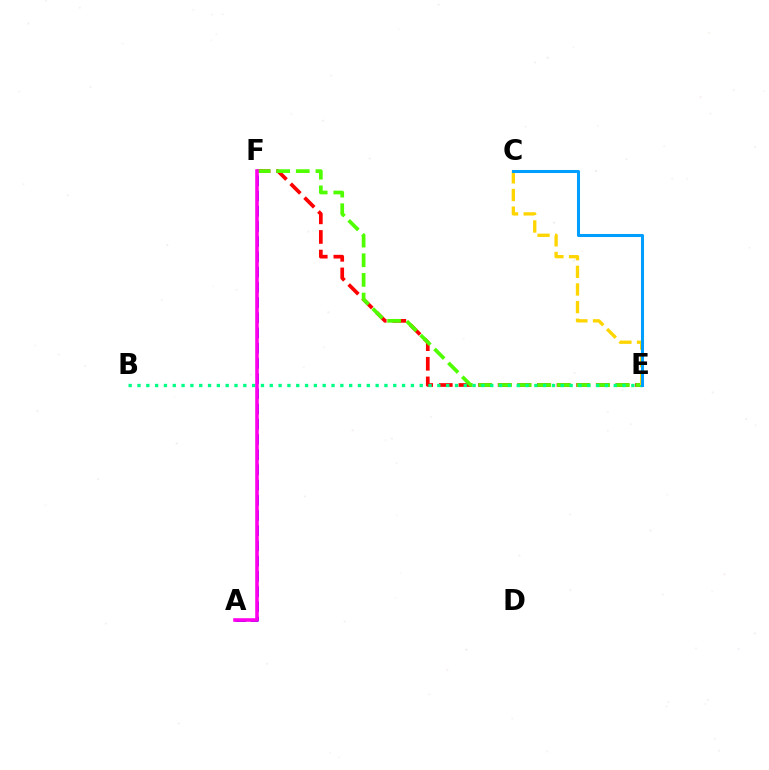{('E', 'F'): [{'color': '#ff0000', 'line_style': 'dashed', 'thickness': 2.67}, {'color': '#4fff00', 'line_style': 'dashed', 'thickness': 2.67}], ('A', 'F'): [{'color': '#3700ff', 'line_style': 'dashed', 'thickness': 2.07}, {'color': '#ff00ed', 'line_style': 'solid', 'thickness': 2.56}], ('B', 'E'): [{'color': '#00ff86', 'line_style': 'dotted', 'thickness': 2.4}], ('C', 'E'): [{'color': '#ffd500', 'line_style': 'dashed', 'thickness': 2.39}, {'color': '#009eff', 'line_style': 'solid', 'thickness': 2.19}]}